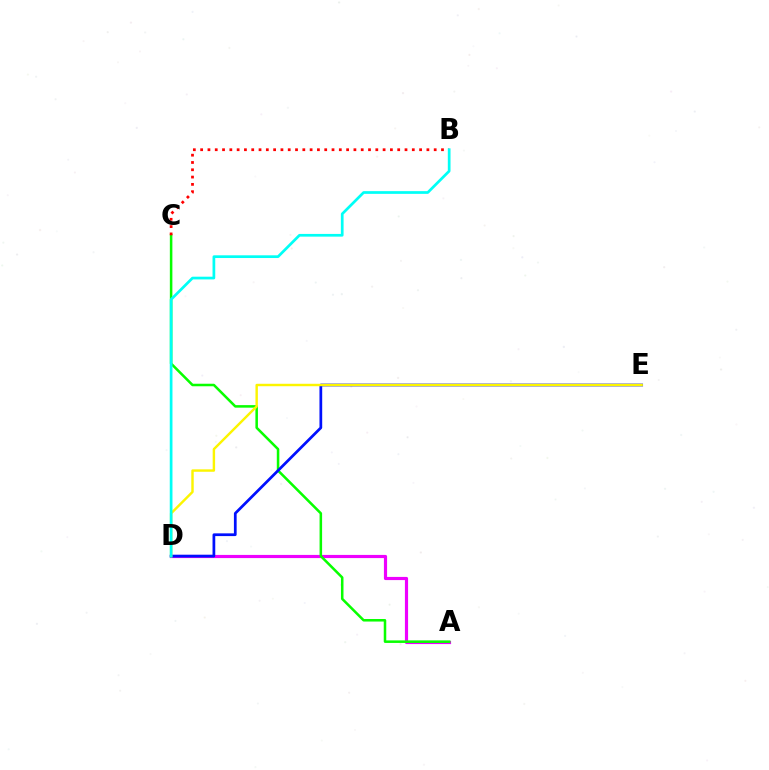{('A', 'D'): [{'color': '#ee00ff', 'line_style': 'solid', 'thickness': 2.29}], ('A', 'C'): [{'color': '#08ff00', 'line_style': 'solid', 'thickness': 1.82}], ('D', 'E'): [{'color': '#0010ff', 'line_style': 'solid', 'thickness': 1.97}, {'color': '#fcf500', 'line_style': 'solid', 'thickness': 1.75}], ('B', 'C'): [{'color': '#ff0000', 'line_style': 'dotted', 'thickness': 1.98}], ('B', 'D'): [{'color': '#00fff6', 'line_style': 'solid', 'thickness': 1.95}]}